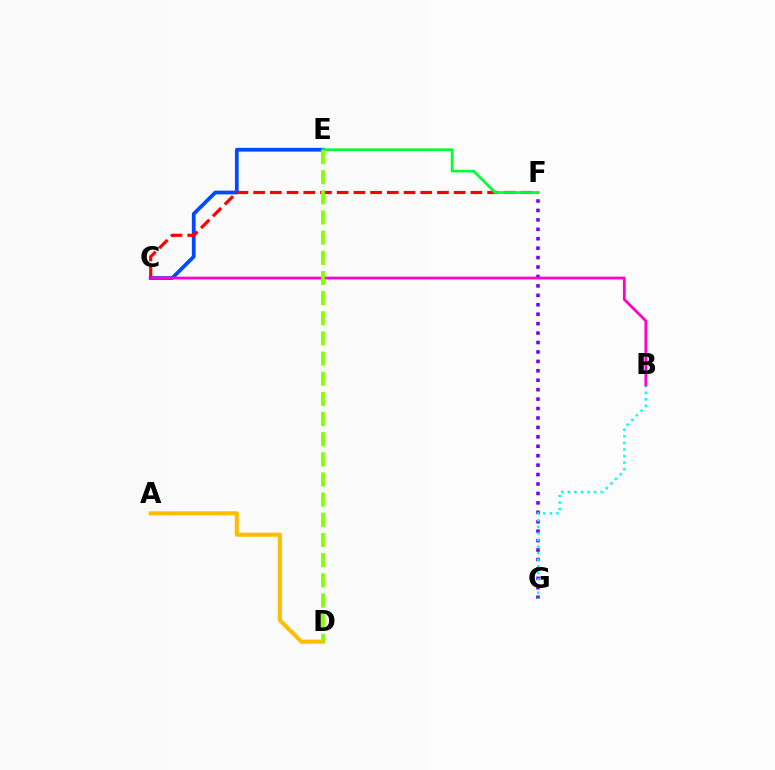{('A', 'D'): [{'color': '#ffbd00', 'line_style': 'solid', 'thickness': 2.95}], ('C', 'E'): [{'color': '#004bff', 'line_style': 'solid', 'thickness': 2.7}], ('C', 'F'): [{'color': '#ff0000', 'line_style': 'dashed', 'thickness': 2.27}], ('F', 'G'): [{'color': '#7200ff', 'line_style': 'dotted', 'thickness': 2.56}], ('E', 'F'): [{'color': '#00ff39', 'line_style': 'solid', 'thickness': 1.95}], ('B', 'G'): [{'color': '#00fff6', 'line_style': 'dotted', 'thickness': 1.78}], ('B', 'C'): [{'color': '#ff00cf', 'line_style': 'solid', 'thickness': 2.02}], ('D', 'E'): [{'color': '#84ff00', 'line_style': 'dashed', 'thickness': 2.74}]}